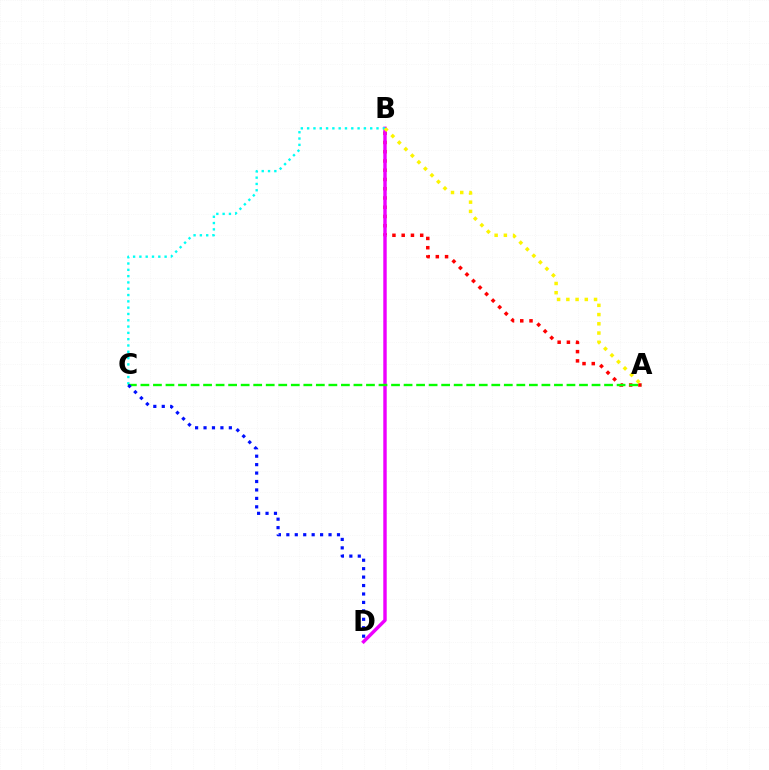{('A', 'B'): [{'color': '#ff0000', 'line_style': 'dotted', 'thickness': 2.51}, {'color': '#fcf500', 'line_style': 'dotted', 'thickness': 2.51}], ('B', 'D'): [{'color': '#ee00ff', 'line_style': 'solid', 'thickness': 2.47}], ('B', 'C'): [{'color': '#00fff6', 'line_style': 'dotted', 'thickness': 1.71}], ('A', 'C'): [{'color': '#08ff00', 'line_style': 'dashed', 'thickness': 1.7}], ('C', 'D'): [{'color': '#0010ff', 'line_style': 'dotted', 'thickness': 2.29}]}